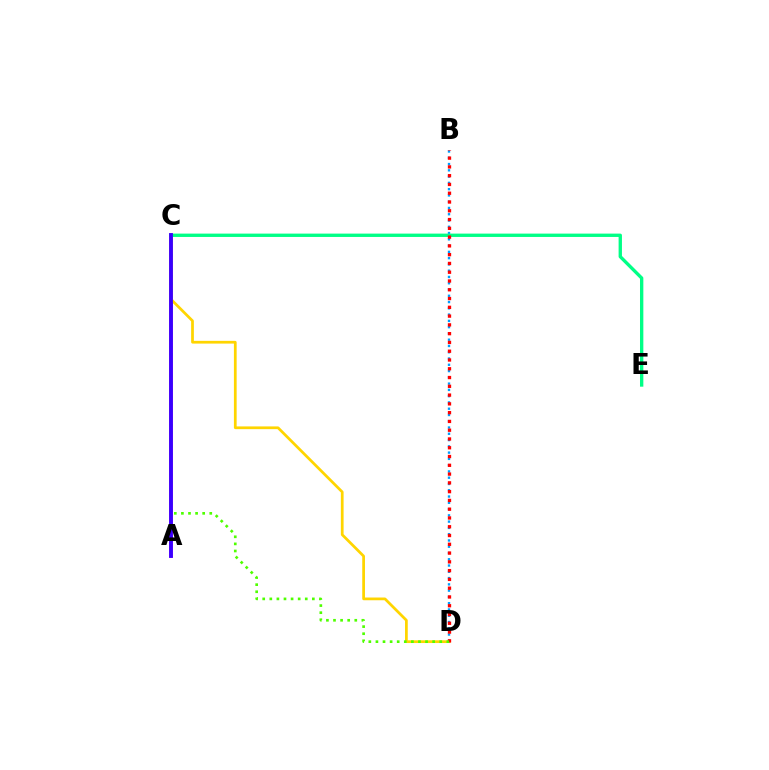{('A', 'C'): [{'color': '#ff00ed', 'line_style': 'solid', 'thickness': 2.6}, {'color': '#3700ff', 'line_style': 'solid', 'thickness': 2.73}], ('B', 'D'): [{'color': '#009eff', 'line_style': 'dotted', 'thickness': 1.7}, {'color': '#ff0000', 'line_style': 'dotted', 'thickness': 2.38}], ('C', 'D'): [{'color': '#ffd500', 'line_style': 'solid', 'thickness': 1.97}, {'color': '#4fff00', 'line_style': 'dotted', 'thickness': 1.93}], ('C', 'E'): [{'color': '#00ff86', 'line_style': 'solid', 'thickness': 2.41}]}